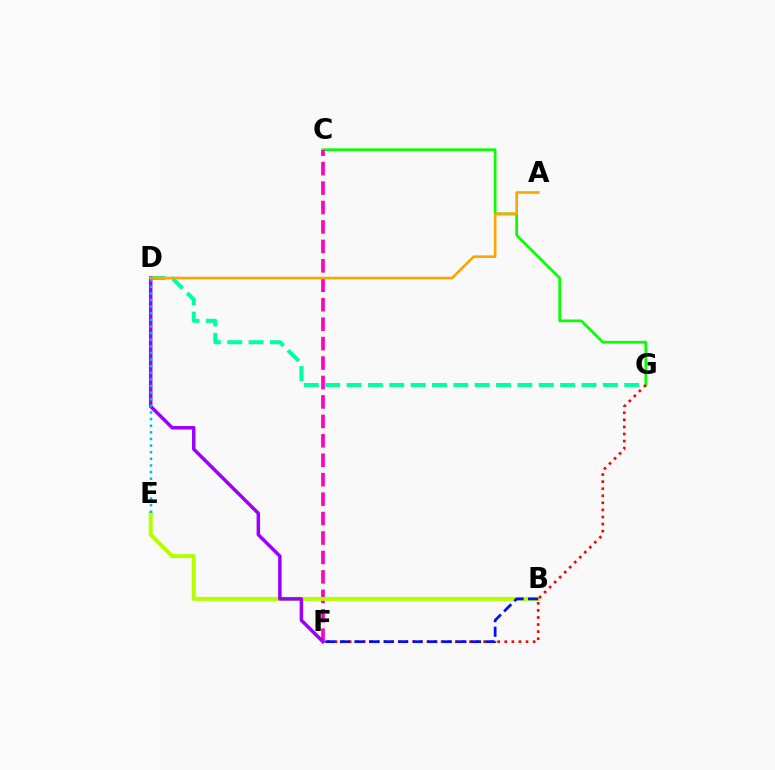{('C', 'G'): [{'color': '#08ff00', 'line_style': 'solid', 'thickness': 1.96}], ('D', 'G'): [{'color': '#00ff9d', 'line_style': 'dashed', 'thickness': 2.9}], ('C', 'F'): [{'color': '#ff00bd', 'line_style': 'dashed', 'thickness': 2.64}], ('B', 'E'): [{'color': '#b3ff00', 'line_style': 'solid', 'thickness': 2.88}], ('D', 'F'): [{'color': '#9b00ff', 'line_style': 'solid', 'thickness': 2.51}], ('A', 'D'): [{'color': '#ffa500', 'line_style': 'solid', 'thickness': 1.9}], ('F', 'G'): [{'color': '#ff0000', 'line_style': 'dotted', 'thickness': 1.92}], ('D', 'E'): [{'color': '#00b5ff', 'line_style': 'dotted', 'thickness': 1.8}], ('B', 'F'): [{'color': '#0010ff', 'line_style': 'dashed', 'thickness': 1.98}]}